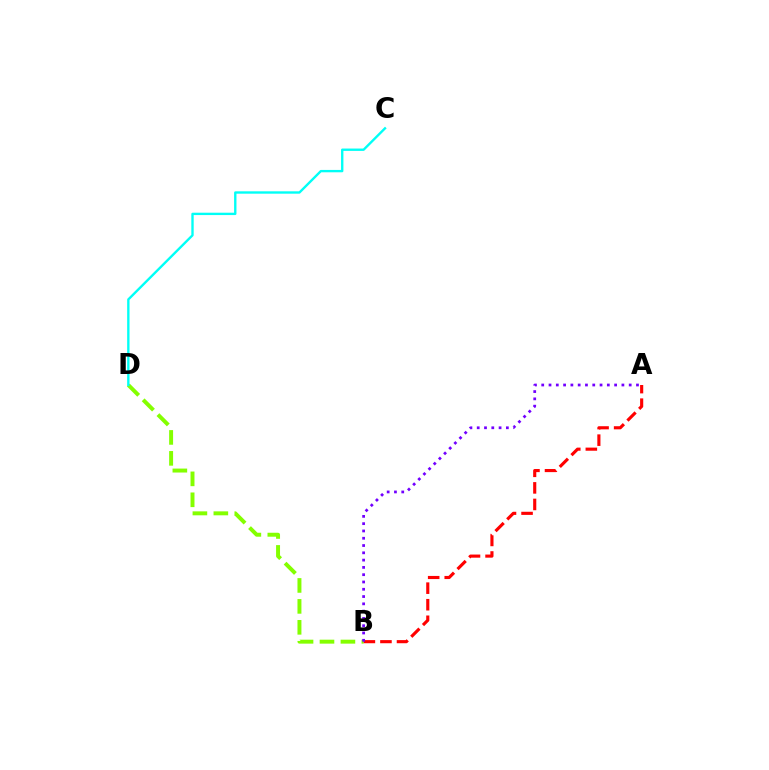{('B', 'D'): [{'color': '#84ff00', 'line_style': 'dashed', 'thickness': 2.84}], ('C', 'D'): [{'color': '#00fff6', 'line_style': 'solid', 'thickness': 1.7}], ('A', 'B'): [{'color': '#ff0000', 'line_style': 'dashed', 'thickness': 2.25}, {'color': '#7200ff', 'line_style': 'dotted', 'thickness': 1.98}]}